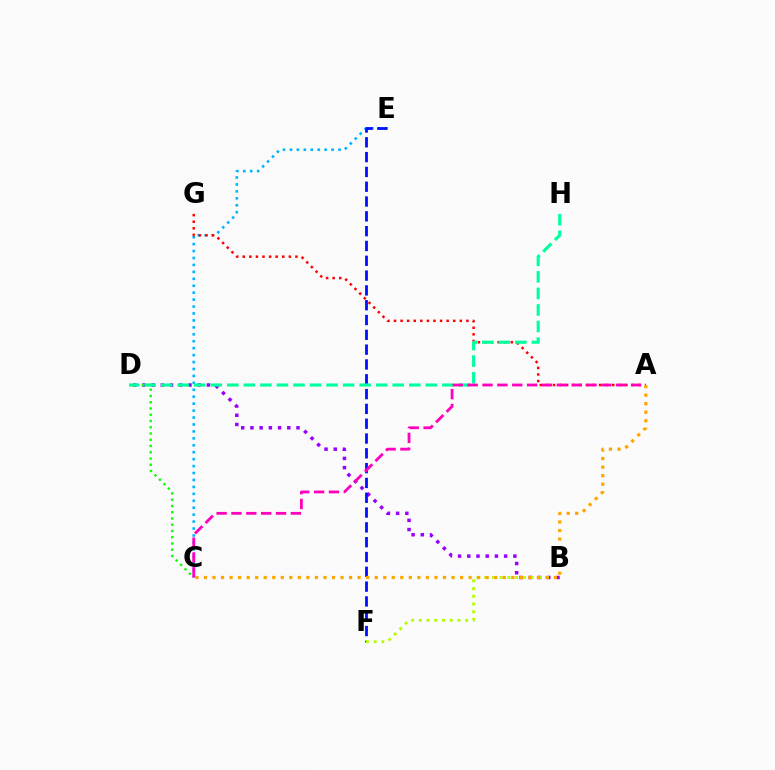{('B', 'D'): [{'color': '#9b00ff', 'line_style': 'dotted', 'thickness': 2.5}], ('C', 'E'): [{'color': '#00b5ff', 'line_style': 'dotted', 'thickness': 1.88}], ('C', 'D'): [{'color': '#08ff00', 'line_style': 'dotted', 'thickness': 1.7}], ('A', 'G'): [{'color': '#ff0000', 'line_style': 'dotted', 'thickness': 1.79}], ('E', 'F'): [{'color': '#0010ff', 'line_style': 'dashed', 'thickness': 2.01}], ('B', 'F'): [{'color': '#b3ff00', 'line_style': 'dotted', 'thickness': 2.1}], ('D', 'H'): [{'color': '#00ff9d', 'line_style': 'dashed', 'thickness': 2.25}], ('A', 'C'): [{'color': '#ffa500', 'line_style': 'dotted', 'thickness': 2.32}, {'color': '#ff00bd', 'line_style': 'dashed', 'thickness': 2.02}]}